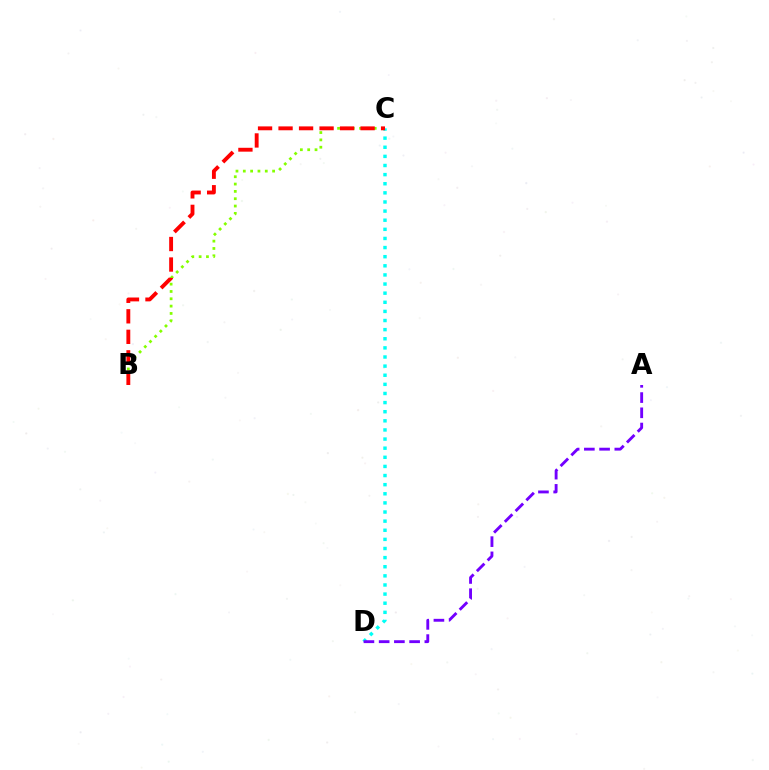{('B', 'C'): [{'color': '#84ff00', 'line_style': 'dotted', 'thickness': 1.99}, {'color': '#ff0000', 'line_style': 'dashed', 'thickness': 2.79}], ('C', 'D'): [{'color': '#00fff6', 'line_style': 'dotted', 'thickness': 2.48}], ('A', 'D'): [{'color': '#7200ff', 'line_style': 'dashed', 'thickness': 2.07}]}